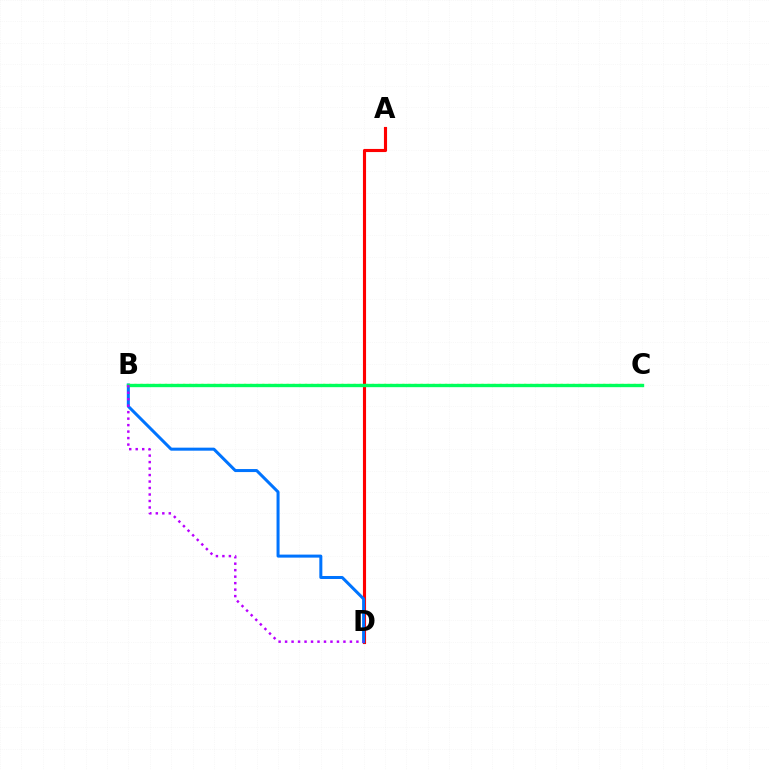{('A', 'D'): [{'color': '#ff0000', 'line_style': 'solid', 'thickness': 2.25}], ('B', 'D'): [{'color': '#0074ff', 'line_style': 'solid', 'thickness': 2.17}, {'color': '#b900ff', 'line_style': 'dotted', 'thickness': 1.76}], ('B', 'C'): [{'color': '#d1ff00', 'line_style': 'dotted', 'thickness': 1.65}, {'color': '#00ff5c', 'line_style': 'solid', 'thickness': 2.41}]}